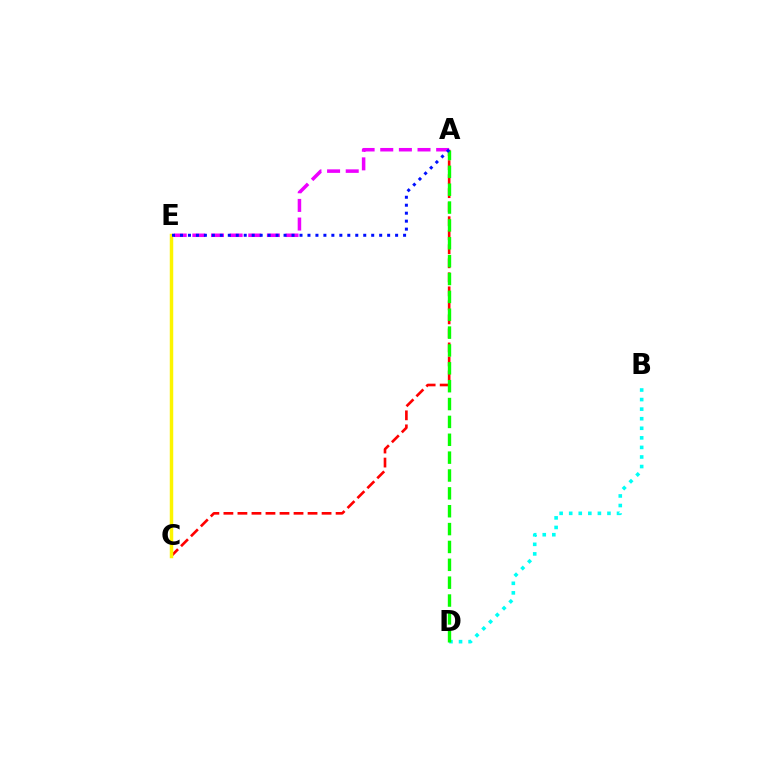{('A', 'C'): [{'color': '#ff0000', 'line_style': 'dashed', 'thickness': 1.91}], ('B', 'D'): [{'color': '#00fff6', 'line_style': 'dotted', 'thickness': 2.6}], ('A', 'D'): [{'color': '#08ff00', 'line_style': 'dashed', 'thickness': 2.43}], ('C', 'E'): [{'color': '#fcf500', 'line_style': 'solid', 'thickness': 2.5}], ('A', 'E'): [{'color': '#ee00ff', 'line_style': 'dashed', 'thickness': 2.53}, {'color': '#0010ff', 'line_style': 'dotted', 'thickness': 2.16}]}